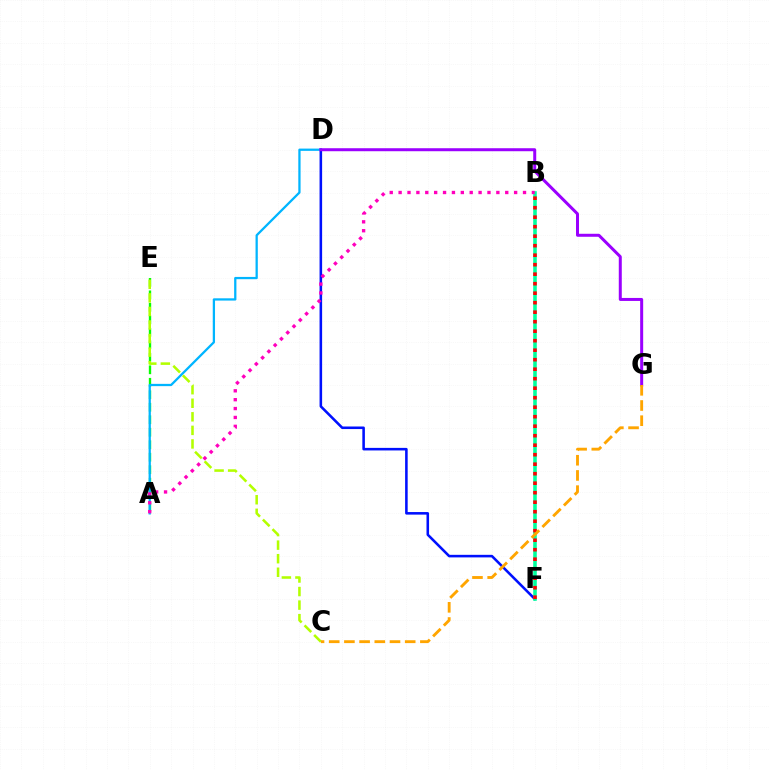{('D', 'F'): [{'color': '#0010ff', 'line_style': 'solid', 'thickness': 1.85}], ('B', 'F'): [{'color': '#00ff9d', 'line_style': 'solid', 'thickness': 2.58}, {'color': '#ff0000', 'line_style': 'dotted', 'thickness': 2.58}], ('A', 'E'): [{'color': '#08ff00', 'line_style': 'dashed', 'thickness': 1.7}], ('A', 'D'): [{'color': '#00b5ff', 'line_style': 'solid', 'thickness': 1.64}], ('C', 'E'): [{'color': '#b3ff00', 'line_style': 'dashed', 'thickness': 1.84}], ('A', 'B'): [{'color': '#ff00bd', 'line_style': 'dotted', 'thickness': 2.41}], ('D', 'G'): [{'color': '#9b00ff', 'line_style': 'solid', 'thickness': 2.16}], ('C', 'G'): [{'color': '#ffa500', 'line_style': 'dashed', 'thickness': 2.06}]}